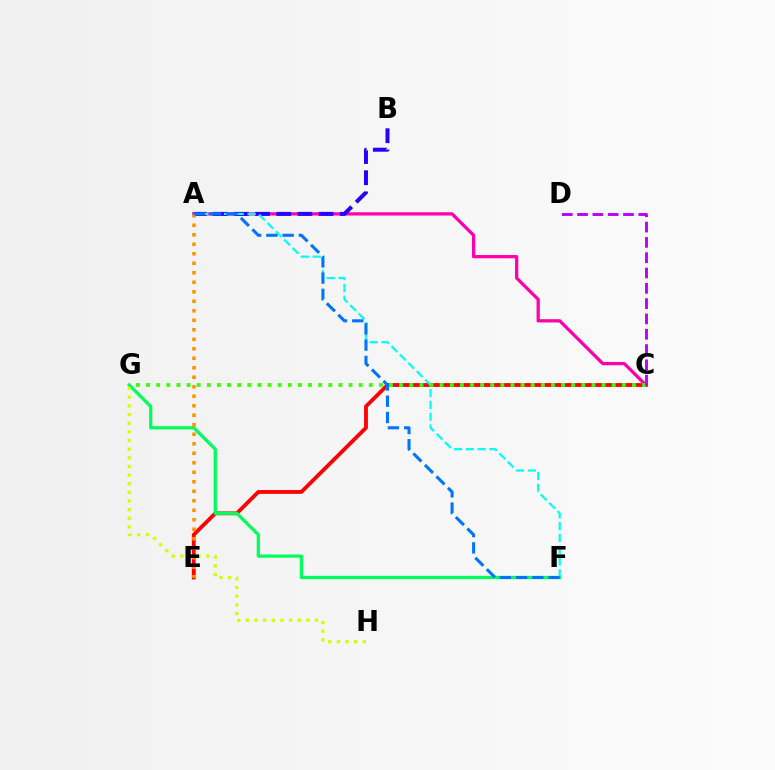{('A', 'C'): [{'color': '#ff00ac', 'line_style': 'solid', 'thickness': 2.36}], ('C', 'E'): [{'color': '#ff0000', 'line_style': 'solid', 'thickness': 2.75}], ('F', 'G'): [{'color': '#00ff5c', 'line_style': 'solid', 'thickness': 2.34}], ('G', 'H'): [{'color': '#d1ff00', 'line_style': 'dotted', 'thickness': 2.35}], ('A', 'B'): [{'color': '#2500ff', 'line_style': 'dashed', 'thickness': 2.88}], ('A', 'F'): [{'color': '#00fff6', 'line_style': 'dashed', 'thickness': 1.6}, {'color': '#0074ff', 'line_style': 'dashed', 'thickness': 2.21}], ('A', 'E'): [{'color': '#ff9400', 'line_style': 'dotted', 'thickness': 2.58}], ('C', 'G'): [{'color': '#3dff00', 'line_style': 'dotted', 'thickness': 2.75}], ('C', 'D'): [{'color': '#b900ff', 'line_style': 'dashed', 'thickness': 2.08}]}